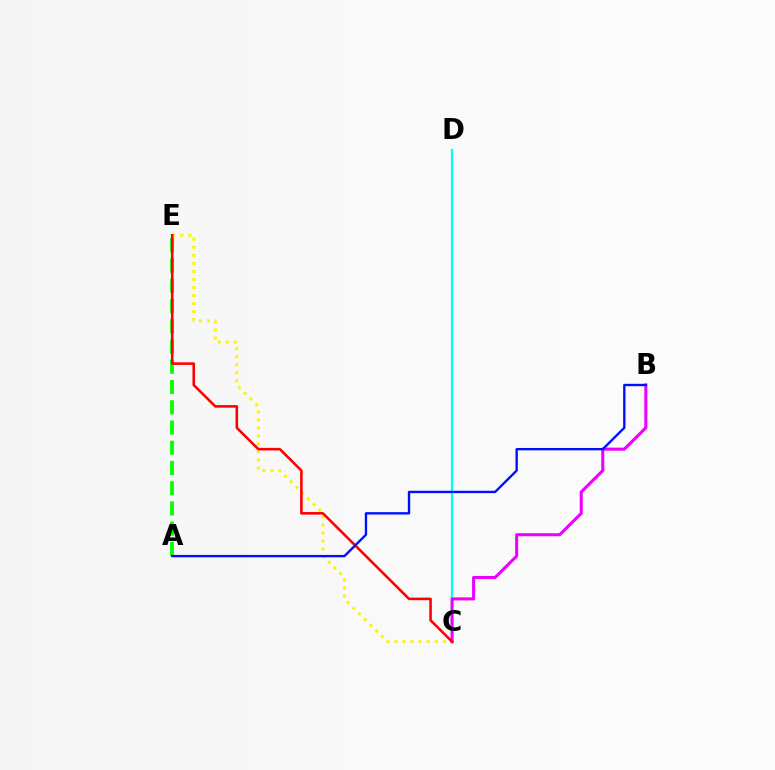{('A', 'E'): [{'color': '#08ff00', 'line_style': 'dashed', 'thickness': 2.75}], ('C', 'E'): [{'color': '#fcf500', 'line_style': 'dotted', 'thickness': 2.18}, {'color': '#ff0000', 'line_style': 'solid', 'thickness': 1.85}], ('C', 'D'): [{'color': '#00fff6', 'line_style': 'solid', 'thickness': 1.63}], ('B', 'C'): [{'color': '#ee00ff', 'line_style': 'solid', 'thickness': 2.21}], ('A', 'B'): [{'color': '#0010ff', 'line_style': 'solid', 'thickness': 1.71}]}